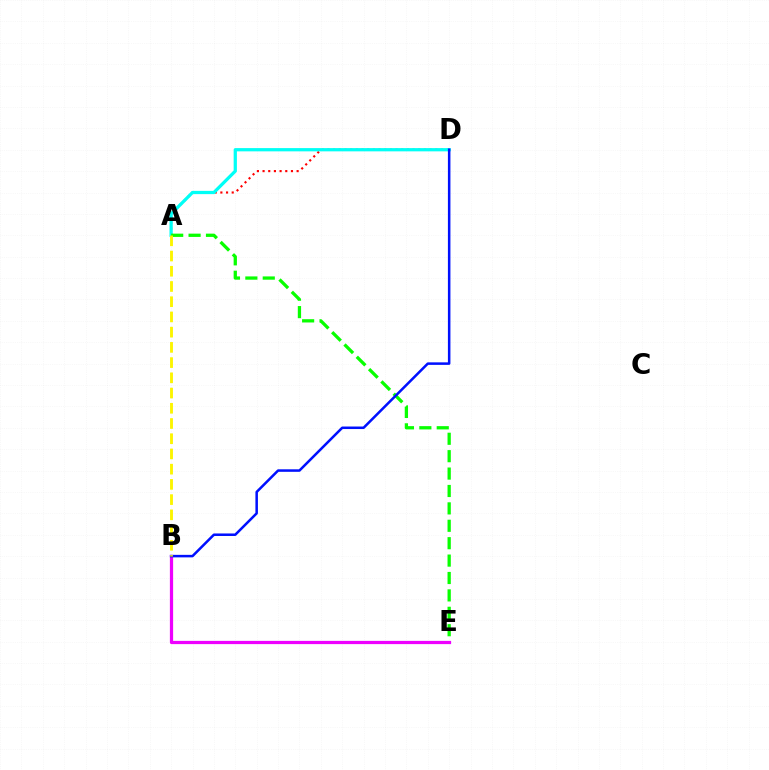{('A', 'D'): [{'color': '#ff0000', 'line_style': 'dotted', 'thickness': 1.54}, {'color': '#00fff6', 'line_style': 'solid', 'thickness': 2.34}], ('A', 'E'): [{'color': '#08ff00', 'line_style': 'dashed', 'thickness': 2.36}], ('B', 'E'): [{'color': '#ee00ff', 'line_style': 'solid', 'thickness': 2.33}], ('B', 'D'): [{'color': '#0010ff', 'line_style': 'solid', 'thickness': 1.81}], ('A', 'B'): [{'color': '#fcf500', 'line_style': 'dashed', 'thickness': 2.07}]}